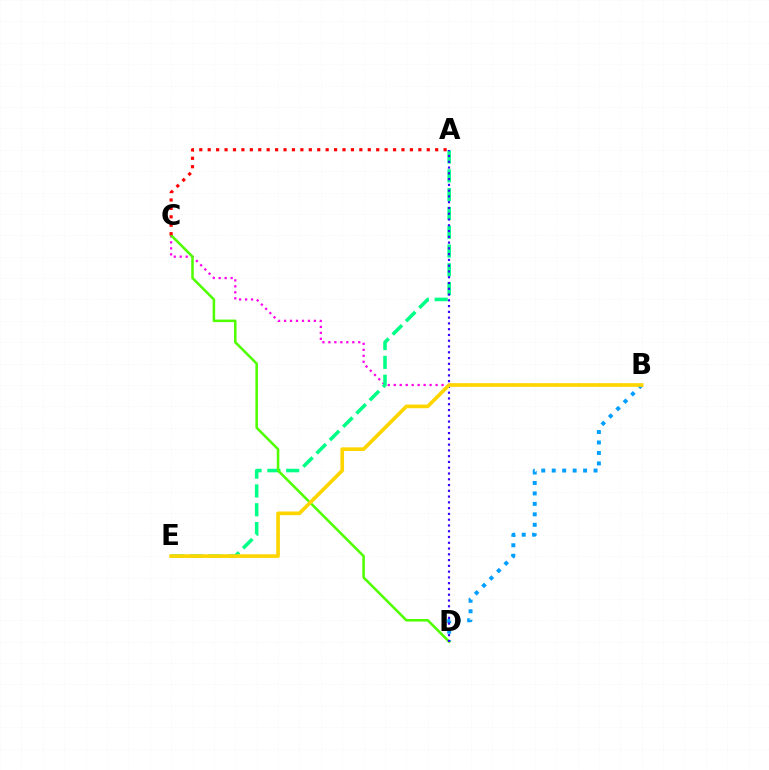{('B', 'D'): [{'color': '#009eff', 'line_style': 'dotted', 'thickness': 2.84}], ('B', 'C'): [{'color': '#ff00ed', 'line_style': 'dotted', 'thickness': 1.62}], ('A', 'E'): [{'color': '#00ff86', 'line_style': 'dashed', 'thickness': 2.55}], ('C', 'D'): [{'color': '#4fff00', 'line_style': 'solid', 'thickness': 1.83}], ('A', 'D'): [{'color': '#3700ff', 'line_style': 'dotted', 'thickness': 1.57}], ('B', 'E'): [{'color': '#ffd500', 'line_style': 'solid', 'thickness': 2.64}], ('A', 'C'): [{'color': '#ff0000', 'line_style': 'dotted', 'thickness': 2.29}]}